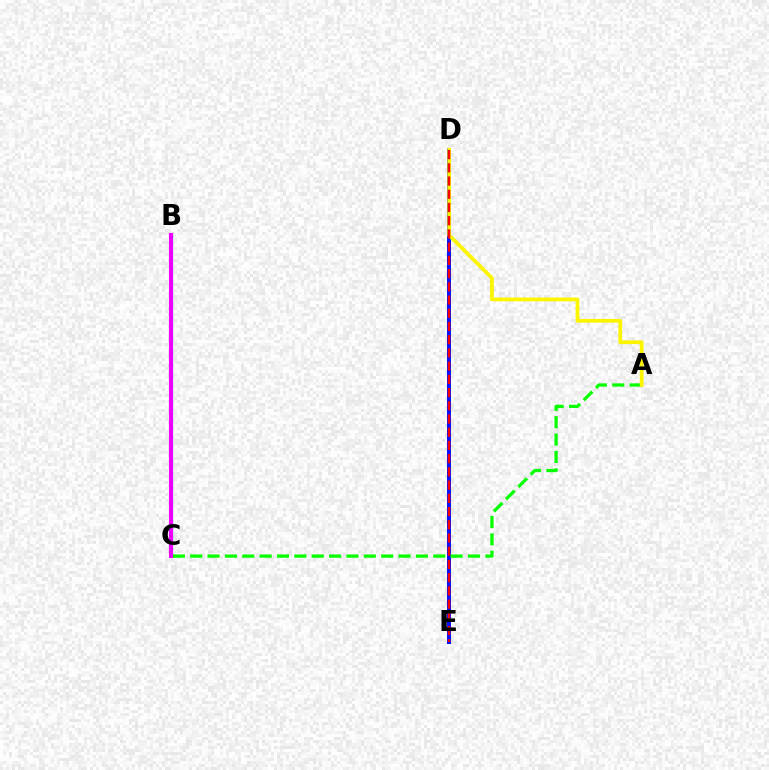{('B', 'C'): [{'color': '#00fff6', 'line_style': 'solid', 'thickness': 2.32}, {'color': '#ee00ff', 'line_style': 'solid', 'thickness': 2.97}], ('D', 'E'): [{'color': '#0010ff', 'line_style': 'solid', 'thickness': 2.86}, {'color': '#ff0000', 'line_style': 'dashed', 'thickness': 1.8}], ('A', 'C'): [{'color': '#08ff00', 'line_style': 'dashed', 'thickness': 2.36}], ('A', 'D'): [{'color': '#fcf500', 'line_style': 'solid', 'thickness': 2.7}]}